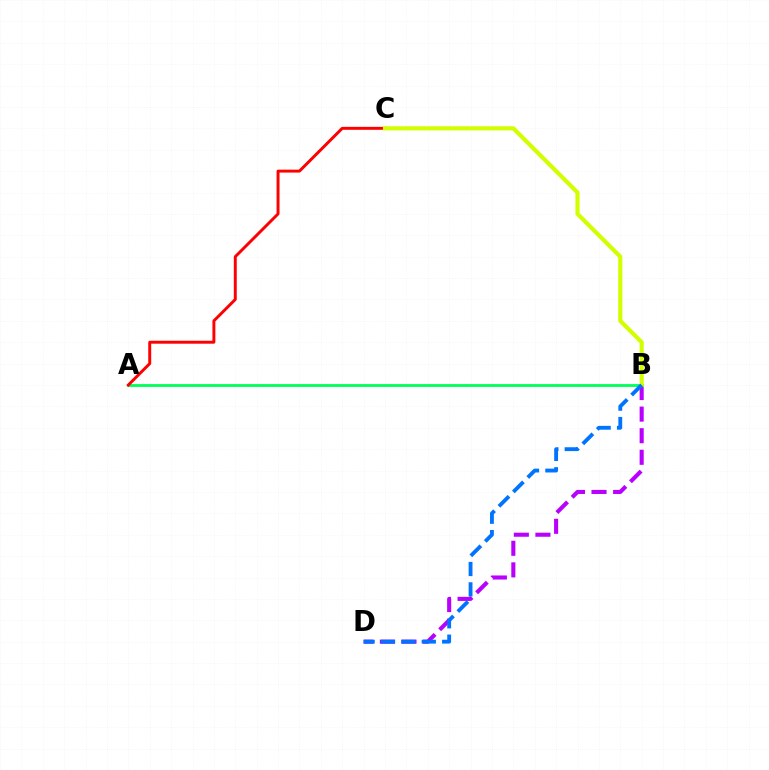{('B', 'D'): [{'color': '#b900ff', 'line_style': 'dashed', 'thickness': 2.93}, {'color': '#0074ff', 'line_style': 'dashed', 'thickness': 2.77}], ('A', 'B'): [{'color': '#00ff5c', 'line_style': 'solid', 'thickness': 2.04}], ('A', 'C'): [{'color': '#ff0000', 'line_style': 'solid', 'thickness': 2.12}], ('B', 'C'): [{'color': '#d1ff00', 'line_style': 'solid', 'thickness': 2.99}]}